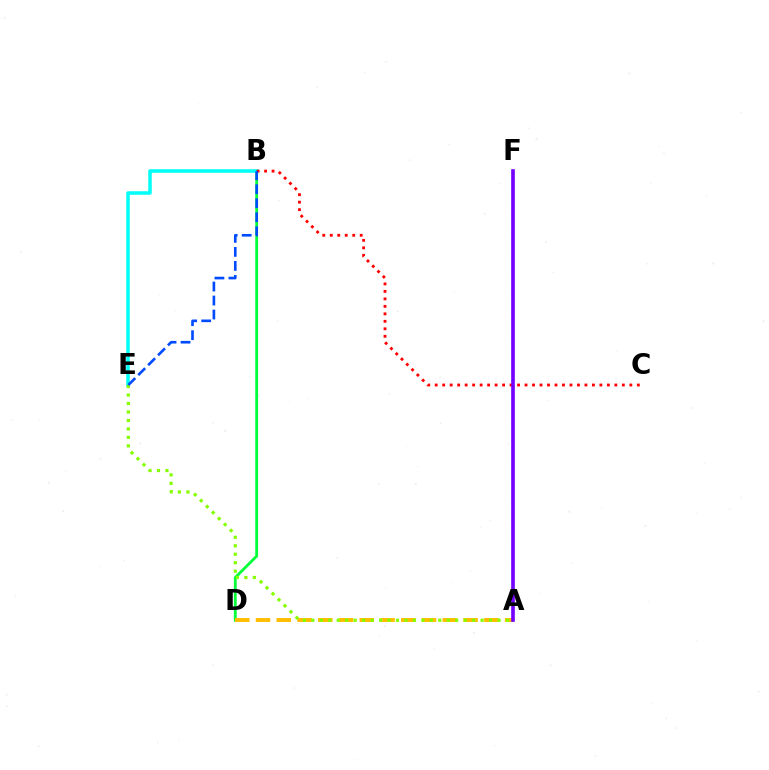{('B', 'D'): [{'color': '#00ff39', 'line_style': 'solid', 'thickness': 2.02}], ('A', 'D'): [{'color': '#ffbd00', 'line_style': 'dashed', 'thickness': 2.82}], ('B', 'E'): [{'color': '#00fff6', 'line_style': 'solid', 'thickness': 2.53}, {'color': '#004bff', 'line_style': 'dashed', 'thickness': 1.9}], ('A', 'E'): [{'color': '#84ff00', 'line_style': 'dotted', 'thickness': 2.3}], ('B', 'C'): [{'color': '#ff0000', 'line_style': 'dotted', 'thickness': 2.03}], ('A', 'F'): [{'color': '#ff00cf', 'line_style': 'dotted', 'thickness': 1.66}, {'color': '#7200ff', 'line_style': 'solid', 'thickness': 2.61}]}